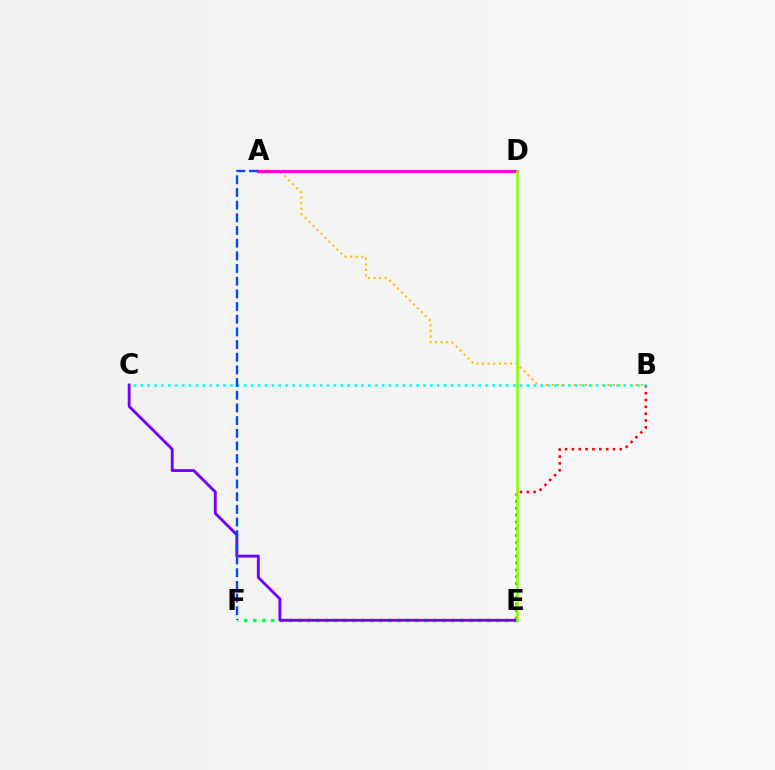{('E', 'F'): [{'color': '#00ff39', 'line_style': 'dotted', 'thickness': 2.45}], ('A', 'B'): [{'color': '#ffbd00', 'line_style': 'dotted', 'thickness': 1.52}], ('C', 'E'): [{'color': '#7200ff', 'line_style': 'solid', 'thickness': 2.06}], ('B', 'E'): [{'color': '#ff0000', 'line_style': 'dotted', 'thickness': 1.86}], ('A', 'D'): [{'color': '#ff00cf', 'line_style': 'solid', 'thickness': 2.29}], ('D', 'E'): [{'color': '#84ff00', 'line_style': 'solid', 'thickness': 1.85}], ('B', 'C'): [{'color': '#00fff6', 'line_style': 'dotted', 'thickness': 1.87}], ('A', 'F'): [{'color': '#004bff', 'line_style': 'dashed', 'thickness': 1.72}]}